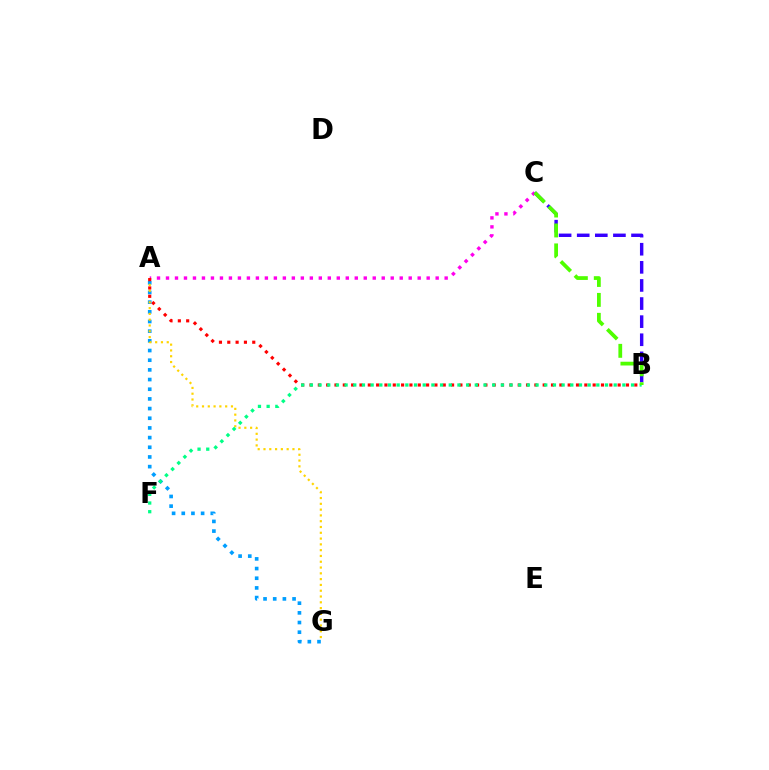{('A', 'G'): [{'color': '#009eff', 'line_style': 'dotted', 'thickness': 2.63}, {'color': '#ffd500', 'line_style': 'dotted', 'thickness': 1.57}], ('A', 'C'): [{'color': '#ff00ed', 'line_style': 'dotted', 'thickness': 2.44}], ('A', 'B'): [{'color': '#ff0000', 'line_style': 'dotted', 'thickness': 2.26}], ('B', 'F'): [{'color': '#00ff86', 'line_style': 'dotted', 'thickness': 2.36}], ('B', 'C'): [{'color': '#3700ff', 'line_style': 'dashed', 'thickness': 2.46}, {'color': '#4fff00', 'line_style': 'dashed', 'thickness': 2.71}]}